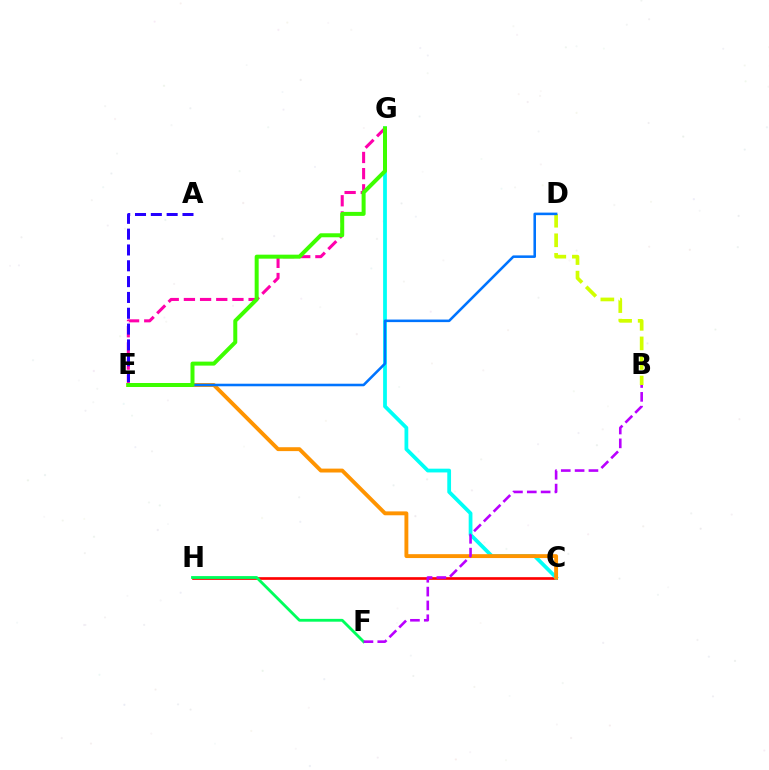{('B', 'D'): [{'color': '#d1ff00', 'line_style': 'dashed', 'thickness': 2.66}], ('E', 'G'): [{'color': '#ff00ac', 'line_style': 'dashed', 'thickness': 2.2}, {'color': '#3dff00', 'line_style': 'solid', 'thickness': 2.88}], ('C', 'H'): [{'color': '#ff0000', 'line_style': 'solid', 'thickness': 1.92}], ('C', 'G'): [{'color': '#00fff6', 'line_style': 'solid', 'thickness': 2.71}], ('F', 'H'): [{'color': '#00ff5c', 'line_style': 'solid', 'thickness': 2.04}], ('A', 'E'): [{'color': '#2500ff', 'line_style': 'dashed', 'thickness': 2.15}], ('C', 'E'): [{'color': '#ff9400', 'line_style': 'solid', 'thickness': 2.8}], ('D', 'E'): [{'color': '#0074ff', 'line_style': 'solid', 'thickness': 1.84}], ('B', 'F'): [{'color': '#b900ff', 'line_style': 'dashed', 'thickness': 1.88}]}